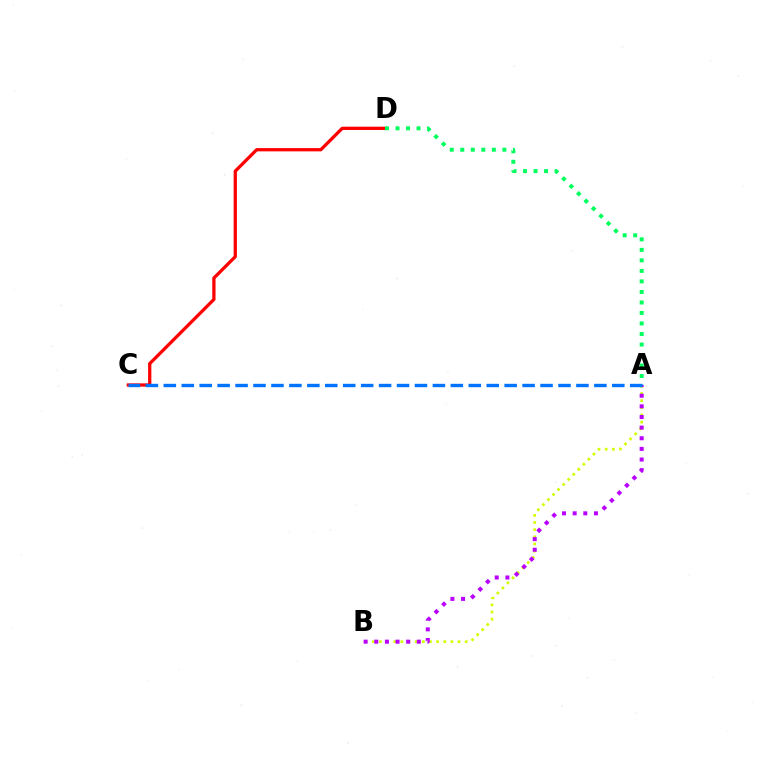{('C', 'D'): [{'color': '#ff0000', 'line_style': 'solid', 'thickness': 2.36}], ('A', 'B'): [{'color': '#d1ff00', 'line_style': 'dotted', 'thickness': 1.94}, {'color': '#b900ff', 'line_style': 'dotted', 'thickness': 2.89}], ('A', 'D'): [{'color': '#00ff5c', 'line_style': 'dotted', 'thickness': 2.86}], ('A', 'C'): [{'color': '#0074ff', 'line_style': 'dashed', 'thickness': 2.44}]}